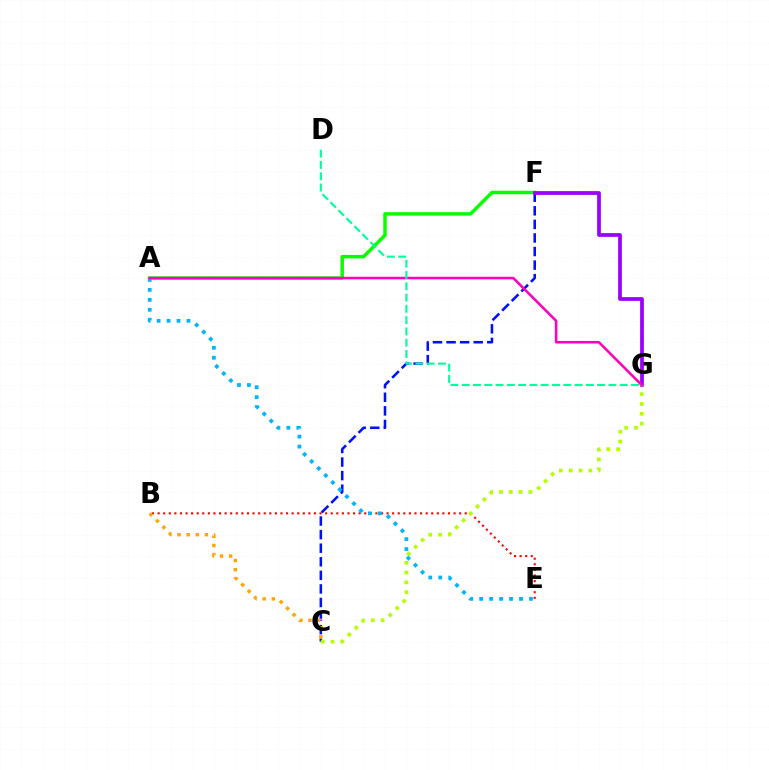{('B', 'E'): [{'color': '#ff0000', 'line_style': 'dotted', 'thickness': 1.52}], ('C', 'F'): [{'color': '#0010ff', 'line_style': 'dashed', 'thickness': 1.84}], ('A', 'F'): [{'color': '#08ff00', 'line_style': 'solid', 'thickness': 2.51}], ('B', 'C'): [{'color': '#ffa500', 'line_style': 'dotted', 'thickness': 2.48}], ('F', 'G'): [{'color': '#9b00ff', 'line_style': 'solid', 'thickness': 2.7}], ('C', 'G'): [{'color': '#b3ff00', 'line_style': 'dotted', 'thickness': 2.67}], ('A', 'E'): [{'color': '#00b5ff', 'line_style': 'dotted', 'thickness': 2.71}], ('A', 'G'): [{'color': '#ff00bd', 'line_style': 'solid', 'thickness': 1.84}], ('D', 'G'): [{'color': '#00ff9d', 'line_style': 'dashed', 'thickness': 1.53}]}